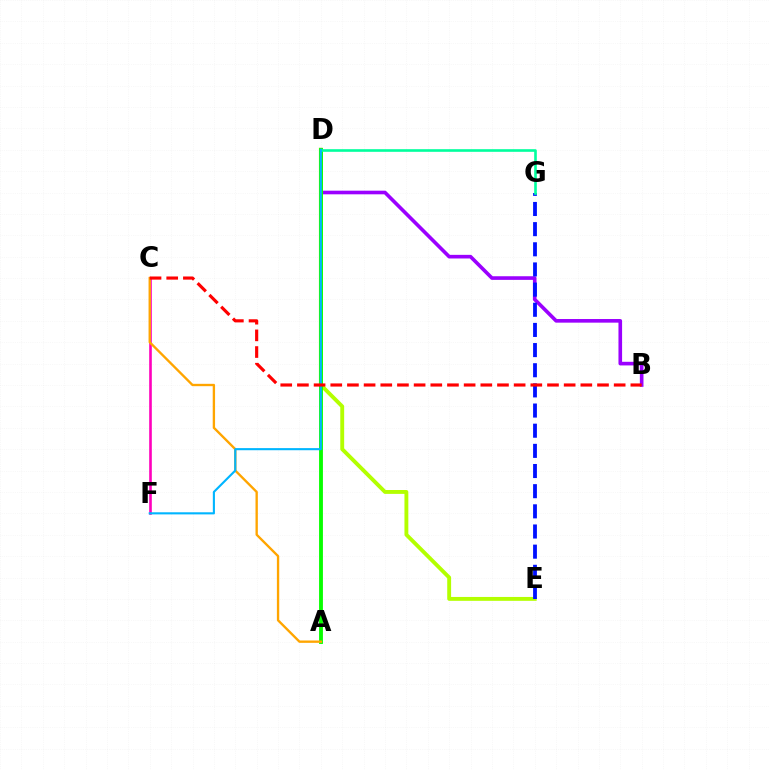{('B', 'D'): [{'color': '#9b00ff', 'line_style': 'solid', 'thickness': 2.61}], ('C', 'F'): [{'color': '#ff00bd', 'line_style': 'solid', 'thickness': 1.89}], ('D', 'E'): [{'color': '#b3ff00', 'line_style': 'solid', 'thickness': 2.79}], ('A', 'D'): [{'color': '#08ff00', 'line_style': 'solid', 'thickness': 2.77}], ('E', 'G'): [{'color': '#0010ff', 'line_style': 'dashed', 'thickness': 2.74}], ('D', 'G'): [{'color': '#00ff9d', 'line_style': 'solid', 'thickness': 1.89}], ('A', 'C'): [{'color': '#ffa500', 'line_style': 'solid', 'thickness': 1.69}], ('D', 'F'): [{'color': '#00b5ff', 'line_style': 'solid', 'thickness': 1.52}], ('B', 'C'): [{'color': '#ff0000', 'line_style': 'dashed', 'thickness': 2.26}]}